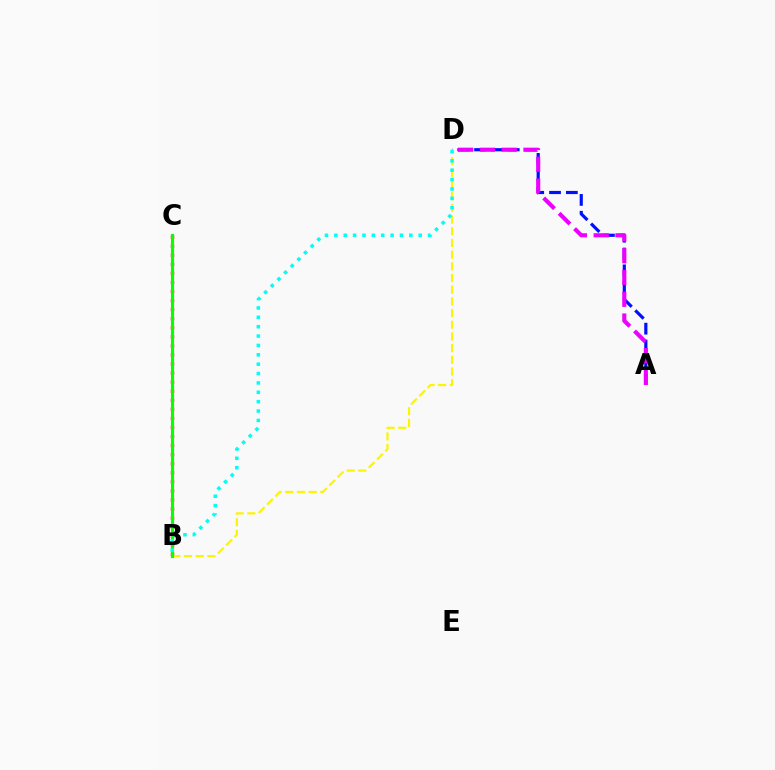{('B', 'C'): [{'color': '#ff0000', 'line_style': 'dotted', 'thickness': 2.46}, {'color': '#08ff00', 'line_style': 'solid', 'thickness': 2.26}], ('B', 'D'): [{'color': '#fcf500', 'line_style': 'dashed', 'thickness': 1.59}, {'color': '#00fff6', 'line_style': 'dotted', 'thickness': 2.55}], ('A', 'D'): [{'color': '#0010ff', 'line_style': 'dashed', 'thickness': 2.28}, {'color': '#ee00ff', 'line_style': 'dashed', 'thickness': 2.96}]}